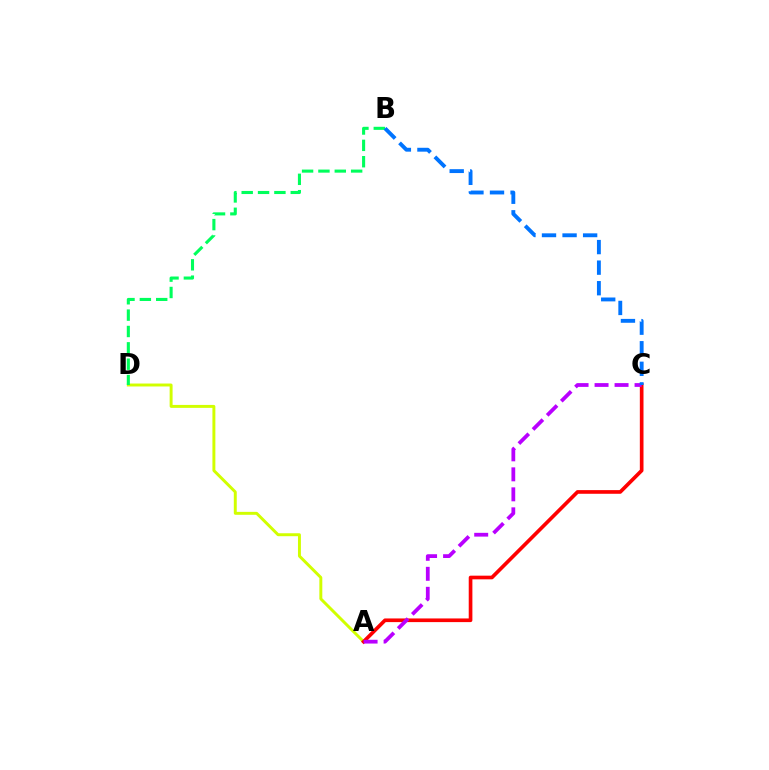{('A', 'D'): [{'color': '#d1ff00', 'line_style': 'solid', 'thickness': 2.12}], ('A', 'C'): [{'color': '#ff0000', 'line_style': 'solid', 'thickness': 2.64}, {'color': '#b900ff', 'line_style': 'dashed', 'thickness': 2.72}], ('B', 'D'): [{'color': '#00ff5c', 'line_style': 'dashed', 'thickness': 2.22}], ('B', 'C'): [{'color': '#0074ff', 'line_style': 'dashed', 'thickness': 2.79}]}